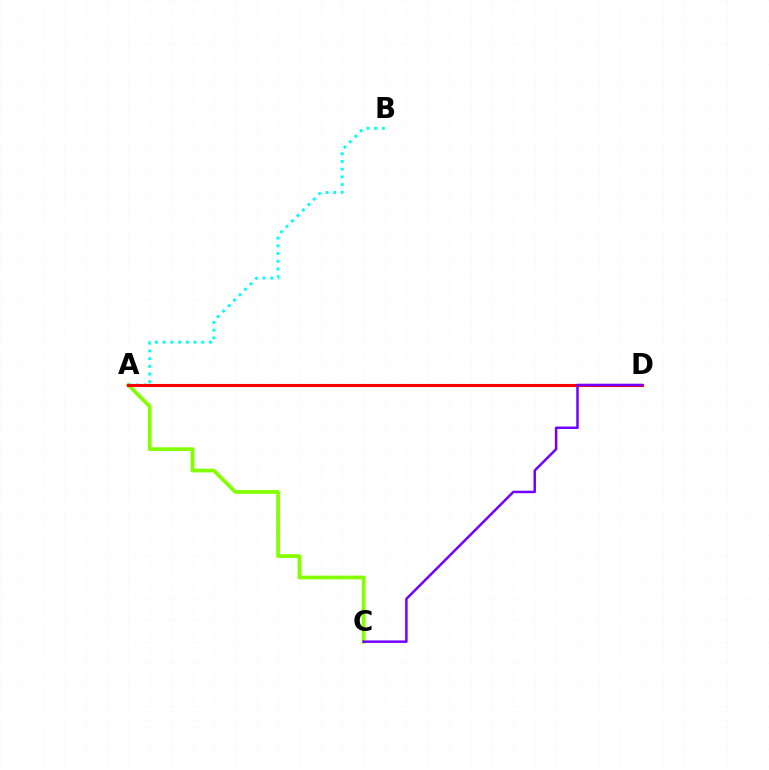{('A', 'C'): [{'color': '#84ff00', 'line_style': 'solid', 'thickness': 2.7}], ('A', 'B'): [{'color': '#00fff6', 'line_style': 'dotted', 'thickness': 2.1}], ('A', 'D'): [{'color': '#ff0000', 'line_style': 'solid', 'thickness': 2.22}], ('C', 'D'): [{'color': '#7200ff', 'line_style': 'solid', 'thickness': 1.79}]}